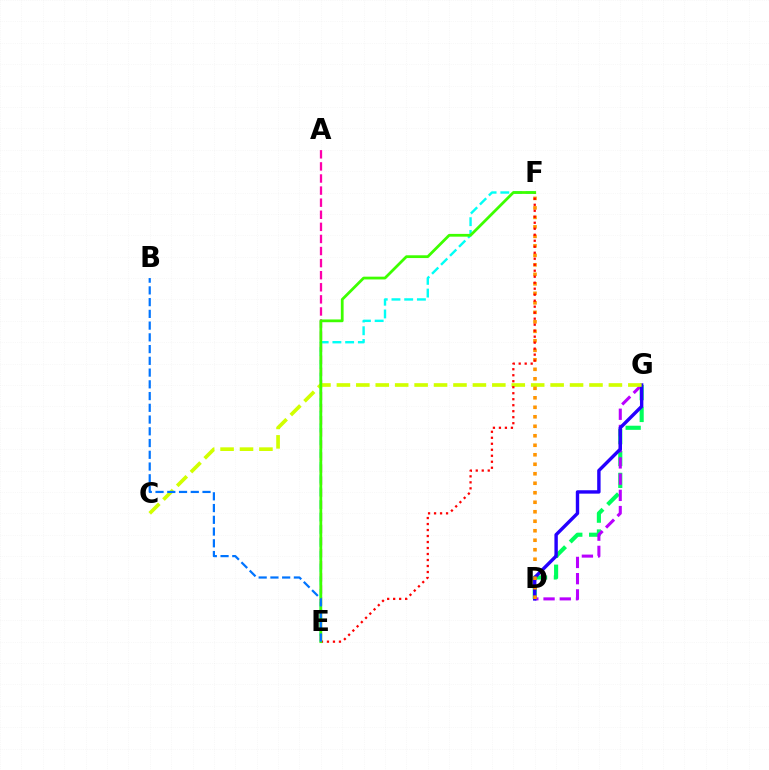{('D', 'G'): [{'color': '#00ff5c', 'line_style': 'dashed', 'thickness': 2.97}, {'color': '#b900ff', 'line_style': 'dashed', 'thickness': 2.2}, {'color': '#2500ff', 'line_style': 'solid', 'thickness': 2.45}], ('A', 'E'): [{'color': '#ff00ac', 'line_style': 'dashed', 'thickness': 1.64}], ('E', 'F'): [{'color': '#00fff6', 'line_style': 'dashed', 'thickness': 1.73}, {'color': '#ff0000', 'line_style': 'dotted', 'thickness': 1.63}, {'color': '#3dff00', 'line_style': 'solid', 'thickness': 1.99}], ('C', 'G'): [{'color': '#d1ff00', 'line_style': 'dashed', 'thickness': 2.64}], ('D', 'F'): [{'color': '#ff9400', 'line_style': 'dotted', 'thickness': 2.58}], ('B', 'E'): [{'color': '#0074ff', 'line_style': 'dashed', 'thickness': 1.6}]}